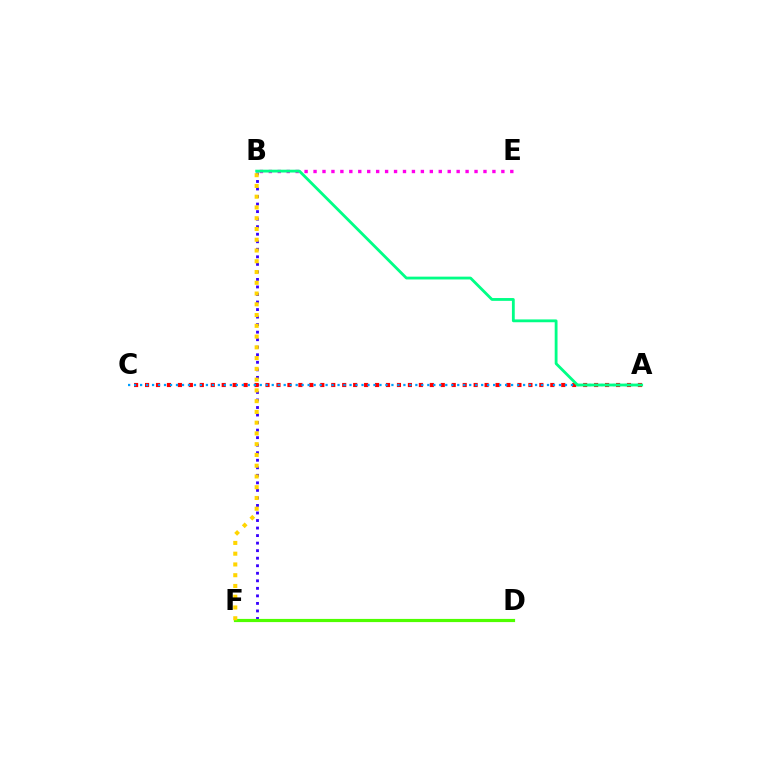{('B', 'F'): [{'color': '#3700ff', 'line_style': 'dotted', 'thickness': 2.05}, {'color': '#ffd500', 'line_style': 'dotted', 'thickness': 2.92}], ('A', 'C'): [{'color': '#ff0000', 'line_style': 'dotted', 'thickness': 2.98}, {'color': '#009eff', 'line_style': 'dotted', 'thickness': 1.63}], ('D', 'F'): [{'color': '#4fff00', 'line_style': 'solid', 'thickness': 2.29}], ('B', 'E'): [{'color': '#ff00ed', 'line_style': 'dotted', 'thickness': 2.43}], ('A', 'B'): [{'color': '#00ff86', 'line_style': 'solid', 'thickness': 2.03}]}